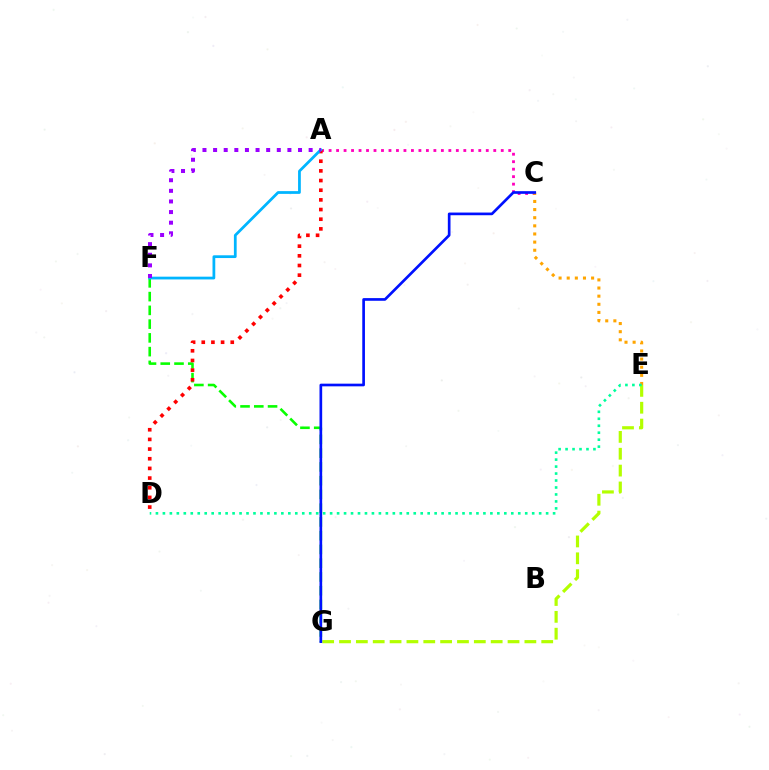{('A', 'C'): [{'color': '#ff00bd', 'line_style': 'dotted', 'thickness': 2.03}], ('F', 'G'): [{'color': '#08ff00', 'line_style': 'dashed', 'thickness': 1.87}], ('C', 'E'): [{'color': '#ffa500', 'line_style': 'dotted', 'thickness': 2.21}], ('E', 'G'): [{'color': '#b3ff00', 'line_style': 'dashed', 'thickness': 2.29}], ('A', 'D'): [{'color': '#ff0000', 'line_style': 'dotted', 'thickness': 2.63}], ('D', 'E'): [{'color': '#00ff9d', 'line_style': 'dotted', 'thickness': 1.89}], ('A', 'F'): [{'color': '#00b5ff', 'line_style': 'solid', 'thickness': 1.98}, {'color': '#9b00ff', 'line_style': 'dotted', 'thickness': 2.88}], ('C', 'G'): [{'color': '#0010ff', 'line_style': 'solid', 'thickness': 1.93}]}